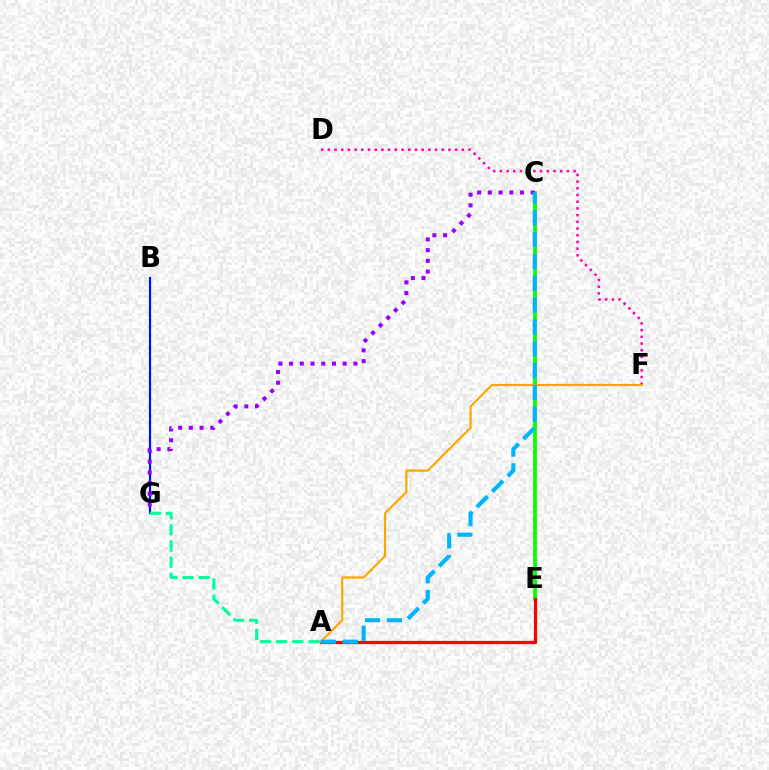{('C', 'E'): [{'color': '#08ff00', 'line_style': 'solid', 'thickness': 2.7}], ('B', 'G'): [{'color': '#0010ff', 'line_style': 'solid', 'thickness': 1.59}], ('A', 'G'): [{'color': '#00ff9d', 'line_style': 'dashed', 'thickness': 2.19}], ('D', 'F'): [{'color': '#ff00bd', 'line_style': 'dotted', 'thickness': 1.82}], ('A', 'E'): [{'color': '#b3ff00', 'line_style': 'dashed', 'thickness': 2.09}, {'color': '#ff0000', 'line_style': 'solid', 'thickness': 2.35}], ('C', 'G'): [{'color': '#9b00ff', 'line_style': 'dotted', 'thickness': 2.91}], ('A', 'F'): [{'color': '#ffa500', 'line_style': 'solid', 'thickness': 1.56}], ('A', 'C'): [{'color': '#00b5ff', 'line_style': 'dashed', 'thickness': 2.96}]}